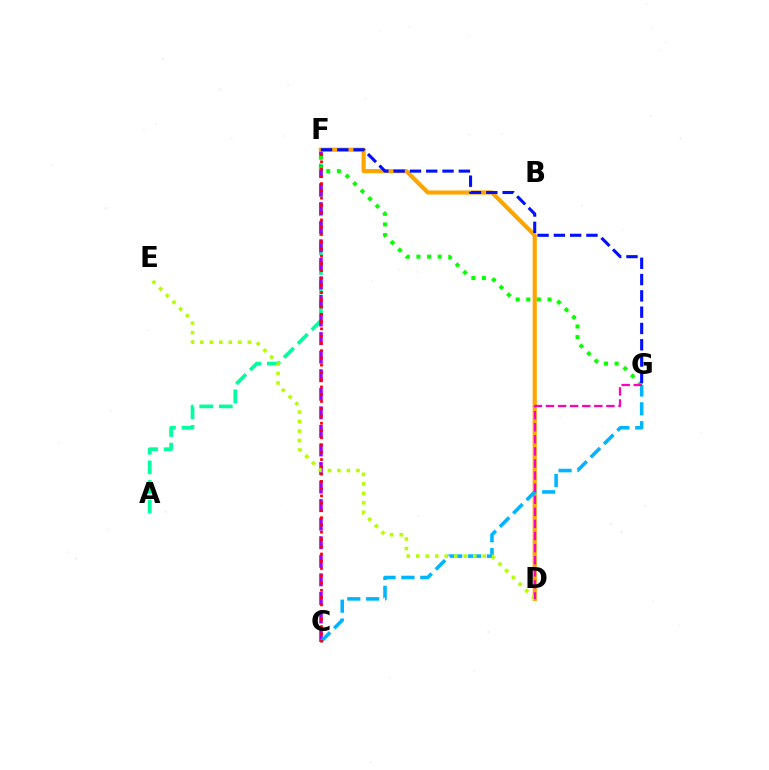{('A', 'F'): [{'color': '#00ff9d', 'line_style': 'dashed', 'thickness': 2.66}], ('C', 'F'): [{'color': '#9b00ff', 'line_style': 'dashed', 'thickness': 2.52}, {'color': '#ff0000', 'line_style': 'dotted', 'thickness': 1.97}], ('D', 'F'): [{'color': '#ffa500', 'line_style': 'solid', 'thickness': 2.99}], ('C', 'G'): [{'color': '#00b5ff', 'line_style': 'dashed', 'thickness': 2.56}], ('F', 'G'): [{'color': '#08ff00', 'line_style': 'dotted', 'thickness': 2.89}, {'color': '#0010ff', 'line_style': 'dashed', 'thickness': 2.21}], ('D', 'E'): [{'color': '#b3ff00', 'line_style': 'dotted', 'thickness': 2.58}], ('D', 'G'): [{'color': '#ff00bd', 'line_style': 'dashed', 'thickness': 1.64}]}